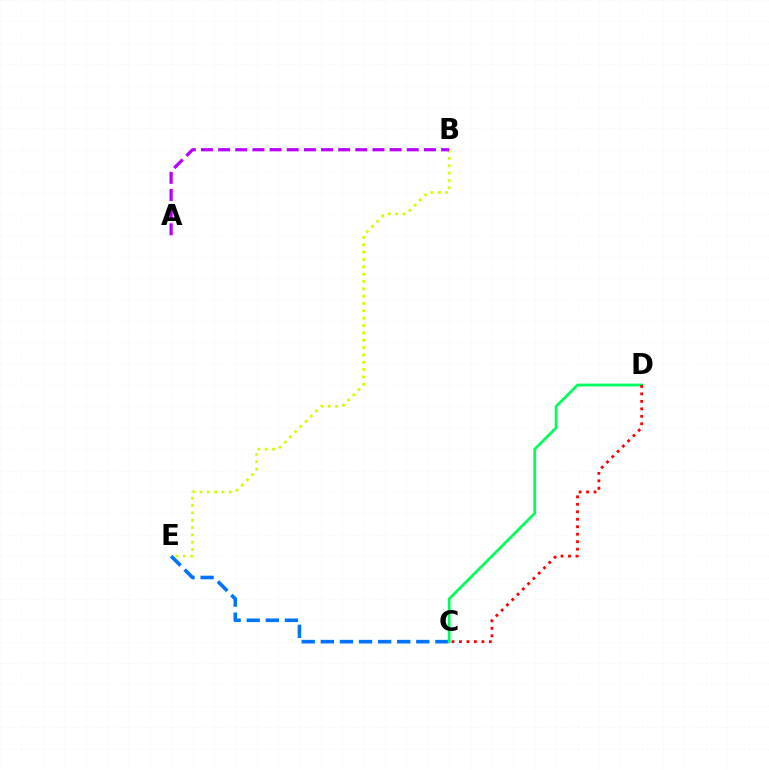{('C', 'E'): [{'color': '#0074ff', 'line_style': 'dashed', 'thickness': 2.59}], ('C', 'D'): [{'color': '#00ff5c', 'line_style': 'solid', 'thickness': 1.99}, {'color': '#ff0000', 'line_style': 'dotted', 'thickness': 2.03}], ('B', 'E'): [{'color': '#d1ff00', 'line_style': 'dotted', 'thickness': 1.99}], ('A', 'B'): [{'color': '#b900ff', 'line_style': 'dashed', 'thickness': 2.33}]}